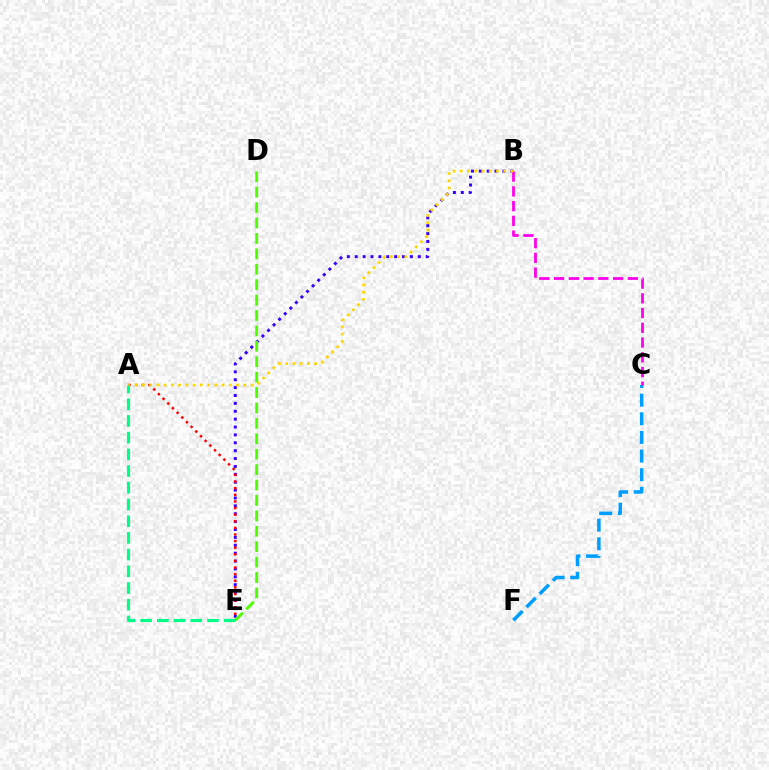{('B', 'E'): [{'color': '#3700ff', 'line_style': 'dotted', 'thickness': 2.14}], ('C', 'F'): [{'color': '#009eff', 'line_style': 'dashed', 'thickness': 2.53}], ('A', 'E'): [{'color': '#ff0000', 'line_style': 'dotted', 'thickness': 1.8}, {'color': '#00ff86', 'line_style': 'dashed', 'thickness': 2.27}], ('D', 'E'): [{'color': '#4fff00', 'line_style': 'dashed', 'thickness': 2.09}], ('B', 'C'): [{'color': '#ff00ed', 'line_style': 'dashed', 'thickness': 2.0}], ('A', 'B'): [{'color': '#ffd500', 'line_style': 'dotted', 'thickness': 1.97}]}